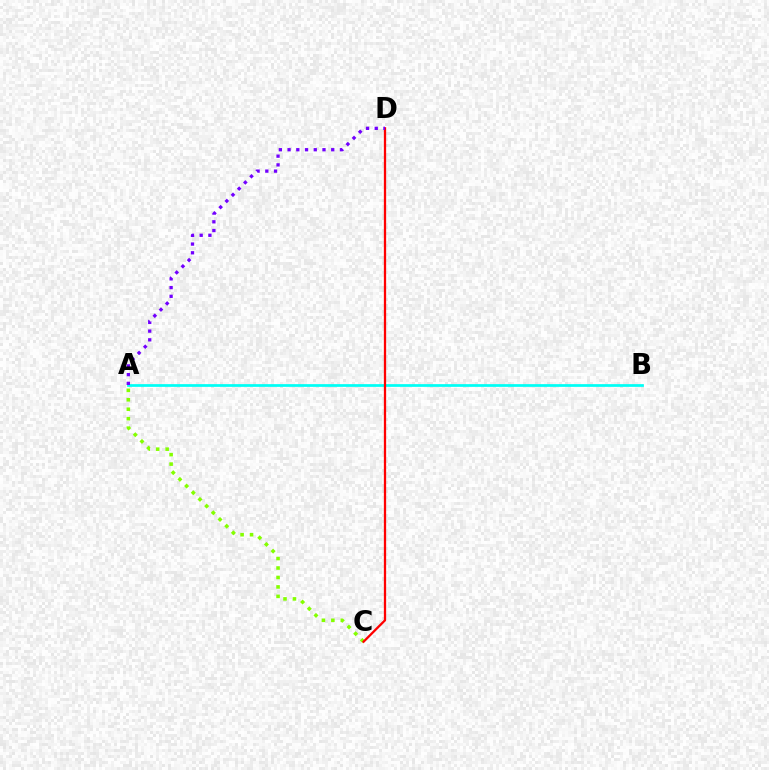{('A', 'B'): [{'color': '#00fff6', 'line_style': 'solid', 'thickness': 1.96}], ('A', 'C'): [{'color': '#84ff00', 'line_style': 'dotted', 'thickness': 2.57}], ('C', 'D'): [{'color': '#ff0000', 'line_style': 'solid', 'thickness': 1.64}], ('A', 'D'): [{'color': '#7200ff', 'line_style': 'dotted', 'thickness': 2.37}]}